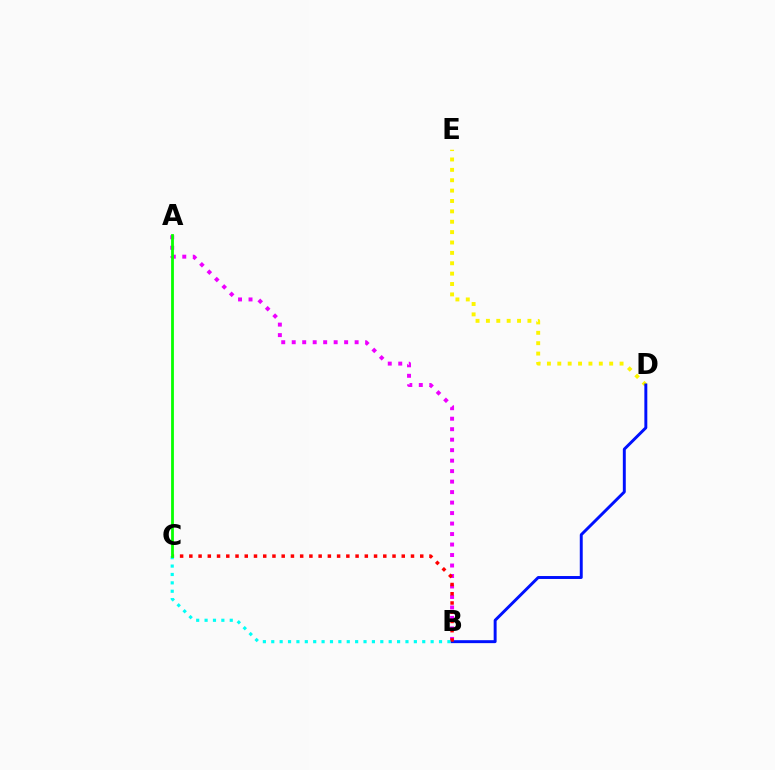{('A', 'B'): [{'color': '#ee00ff', 'line_style': 'dotted', 'thickness': 2.85}], ('D', 'E'): [{'color': '#fcf500', 'line_style': 'dotted', 'thickness': 2.82}], ('B', 'D'): [{'color': '#0010ff', 'line_style': 'solid', 'thickness': 2.12}], ('B', 'C'): [{'color': '#ff0000', 'line_style': 'dotted', 'thickness': 2.51}, {'color': '#00fff6', 'line_style': 'dotted', 'thickness': 2.28}], ('A', 'C'): [{'color': '#08ff00', 'line_style': 'solid', 'thickness': 2.01}]}